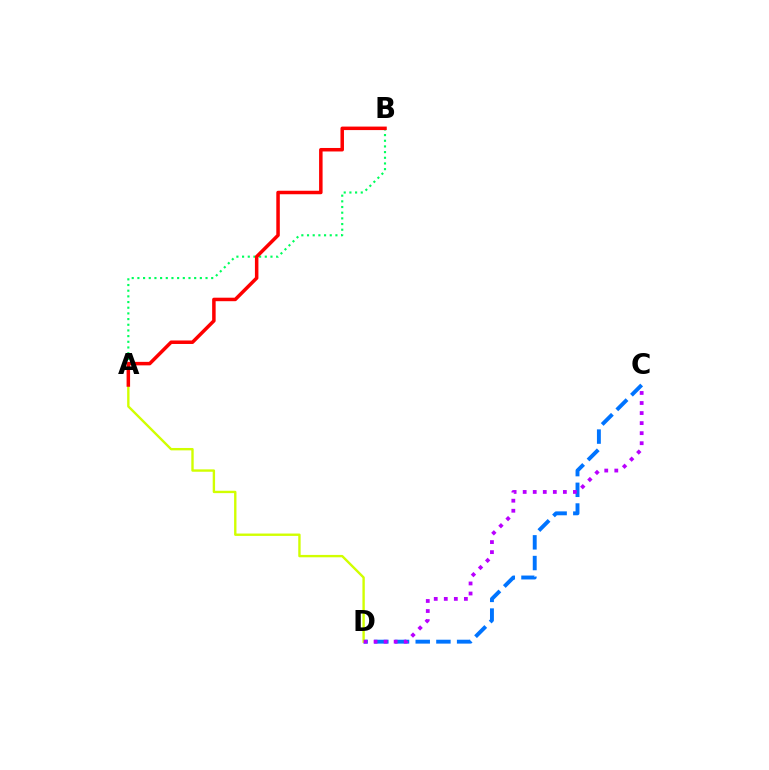{('C', 'D'): [{'color': '#0074ff', 'line_style': 'dashed', 'thickness': 2.81}, {'color': '#b900ff', 'line_style': 'dotted', 'thickness': 2.73}], ('A', 'B'): [{'color': '#00ff5c', 'line_style': 'dotted', 'thickness': 1.54}, {'color': '#ff0000', 'line_style': 'solid', 'thickness': 2.52}], ('A', 'D'): [{'color': '#d1ff00', 'line_style': 'solid', 'thickness': 1.71}]}